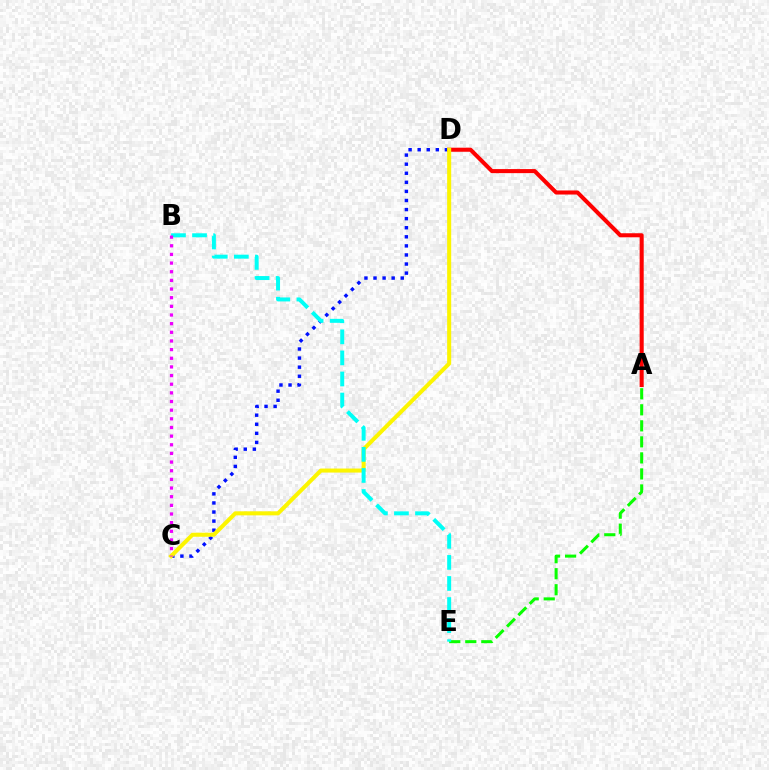{('C', 'D'): [{'color': '#0010ff', 'line_style': 'dotted', 'thickness': 2.47}, {'color': '#fcf500', 'line_style': 'solid', 'thickness': 2.91}], ('A', 'E'): [{'color': '#08ff00', 'line_style': 'dashed', 'thickness': 2.18}], ('A', 'D'): [{'color': '#ff0000', 'line_style': 'solid', 'thickness': 2.93}], ('B', 'E'): [{'color': '#00fff6', 'line_style': 'dashed', 'thickness': 2.86}], ('B', 'C'): [{'color': '#ee00ff', 'line_style': 'dotted', 'thickness': 2.35}]}